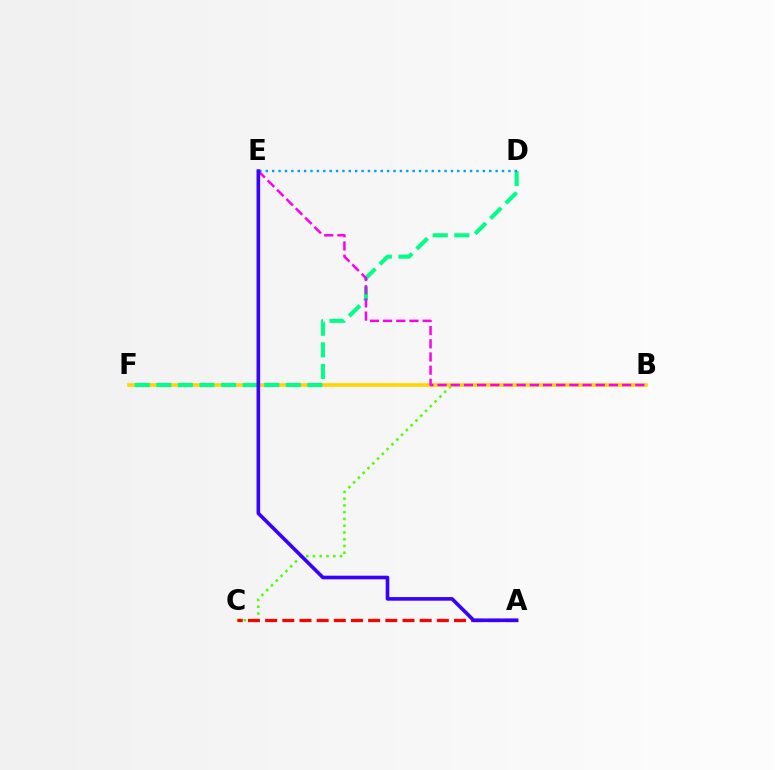{('B', 'C'): [{'color': '#4fff00', 'line_style': 'dotted', 'thickness': 1.84}], ('B', 'F'): [{'color': '#ffd500', 'line_style': 'solid', 'thickness': 2.61}], ('A', 'C'): [{'color': '#ff0000', 'line_style': 'dashed', 'thickness': 2.33}], ('D', 'F'): [{'color': '#00ff86', 'line_style': 'dashed', 'thickness': 2.93}], ('D', 'E'): [{'color': '#009eff', 'line_style': 'dotted', 'thickness': 1.73}], ('B', 'E'): [{'color': '#ff00ed', 'line_style': 'dashed', 'thickness': 1.79}], ('A', 'E'): [{'color': '#3700ff', 'line_style': 'solid', 'thickness': 2.61}]}